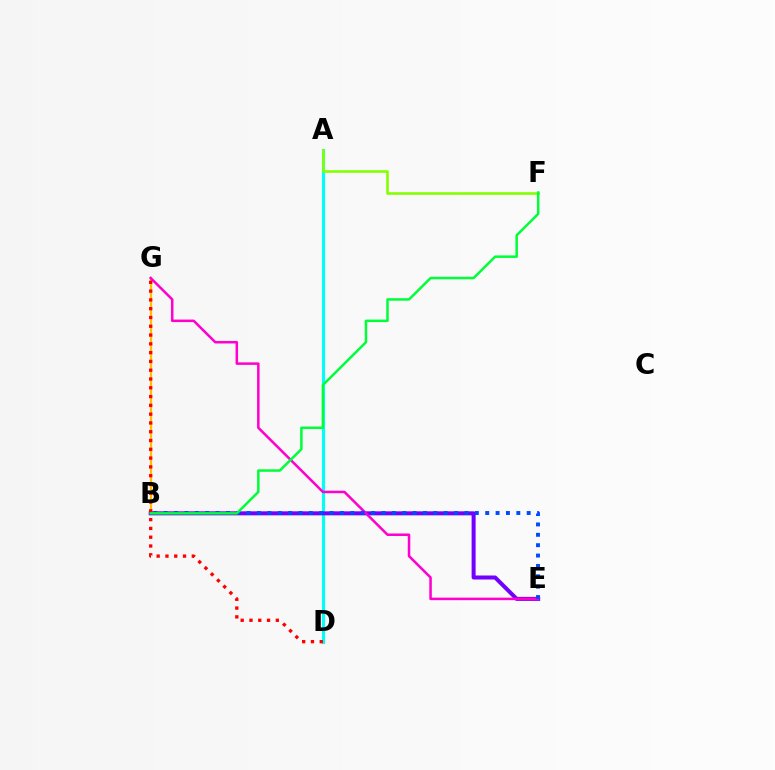{('B', 'G'): [{'color': '#ffbd00', 'line_style': 'solid', 'thickness': 1.6}], ('A', 'D'): [{'color': '#00fff6', 'line_style': 'solid', 'thickness': 2.26}], ('B', 'E'): [{'color': '#7200ff', 'line_style': 'solid', 'thickness': 2.89}, {'color': '#004bff', 'line_style': 'dotted', 'thickness': 2.82}], ('E', 'G'): [{'color': '#ff00cf', 'line_style': 'solid', 'thickness': 1.82}], ('A', 'F'): [{'color': '#84ff00', 'line_style': 'solid', 'thickness': 1.87}], ('D', 'G'): [{'color': '#ff0000', 'line_style': 'dotted', 'thickness': 2.39}], ('B', 'F'): [{'color': '#00ff39', 'line_style': 'solid', 'thickness': 1.8}]}